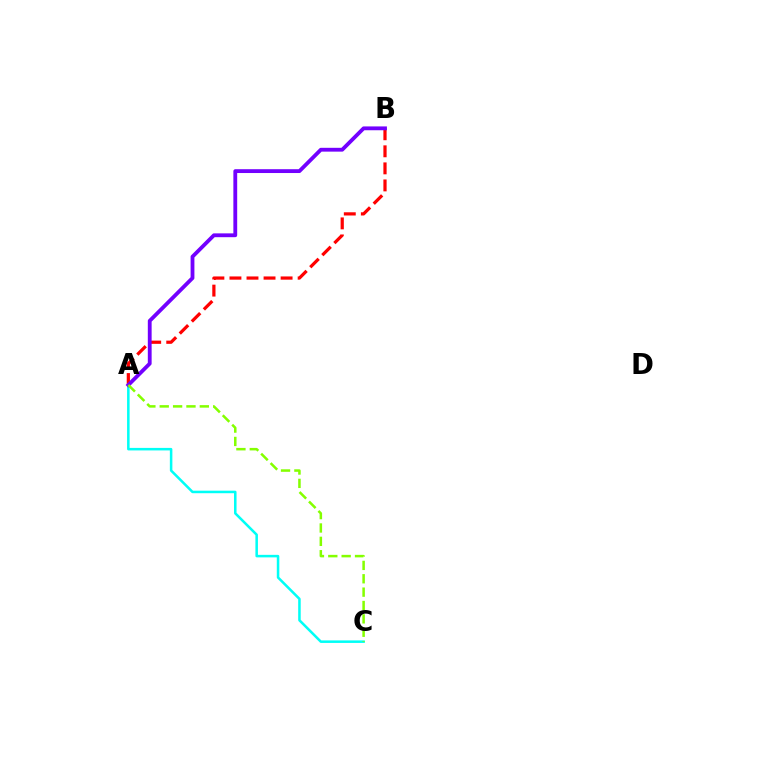{('A', 'B'): [{'color': '#ff0000', 'line_style': 'dashed', 'thickness': 2.32}, {'color': '#7200ff', 'line_style': 'solid', 'thickness': 2.75}], ('A', 'C'): [{'color': '#00fff6', 'line_style': 'solid', 'thickness': 1.82}, {'color': '#84ff00', 'line_style': 'dashed', 'thickness': 1.82}]}